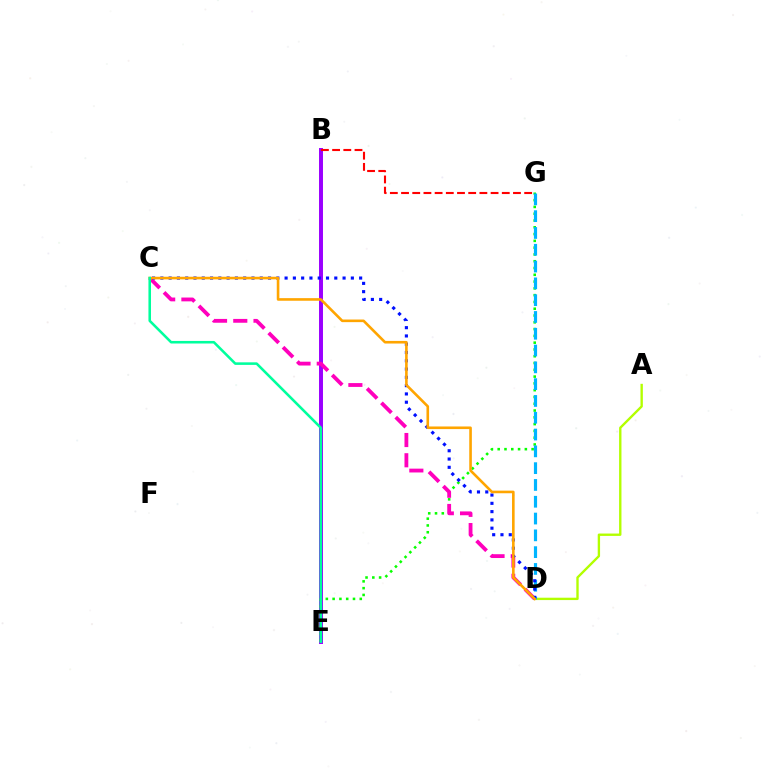{('B', 'E'): [{'color': '#9b00ff', 'line_style': 'solid', 'thickness': 2.85}], ('A', 'D'): [{'color': '#b3ff00', 'line_style': 'solid', 'thickness': 1.7}], ('E', 'G'): [{'color': '#08ff00', 'line_style': 'dotted', 'thickness': 1.84}], ('C', 'D'): [{'color': '#ff00bd', 'line_style': 'dashed', 'thickness': 2.75}, {'color': '#0010ff', 'line_style': 'dotted', 'thickness': 2.25}, {'color': '#ffa500', 'line_style': 'solid', 'thickness': 1.88}], ('D', 'G'): [{'color': '#00b5ff', 'line_style': 'dashed', 'thickness': 2.28}], ('B', 'G'): [{'color': '#ff0000', 'line_style': 'dashed', 'thickness': 1.52}], ('C', 'E'): [{'color': '#00ff9d', 'line_style': 'solid', 'thickness': 1.84}]}